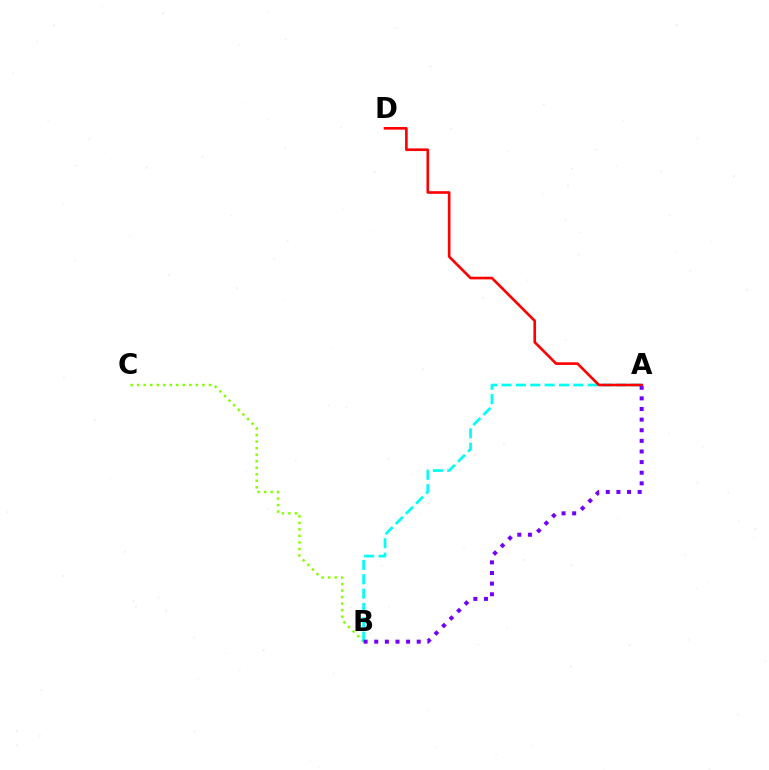{('B', 'C'): [{'color': '#84ff00', 'line_style': 'dotted', 'thickness': 1.77}], ('A', 'B'): [{'color': '#00fff6', 'line_style': 'dashed', 'thickness': 1.95}, {'color': '#7200ff', 'line_style': 'dotted', 'thickness': 2.89}], ('A', 'D'): [{'color': '#ff0000', 'line_style': 'solid', 'thickness': 1.89}]}